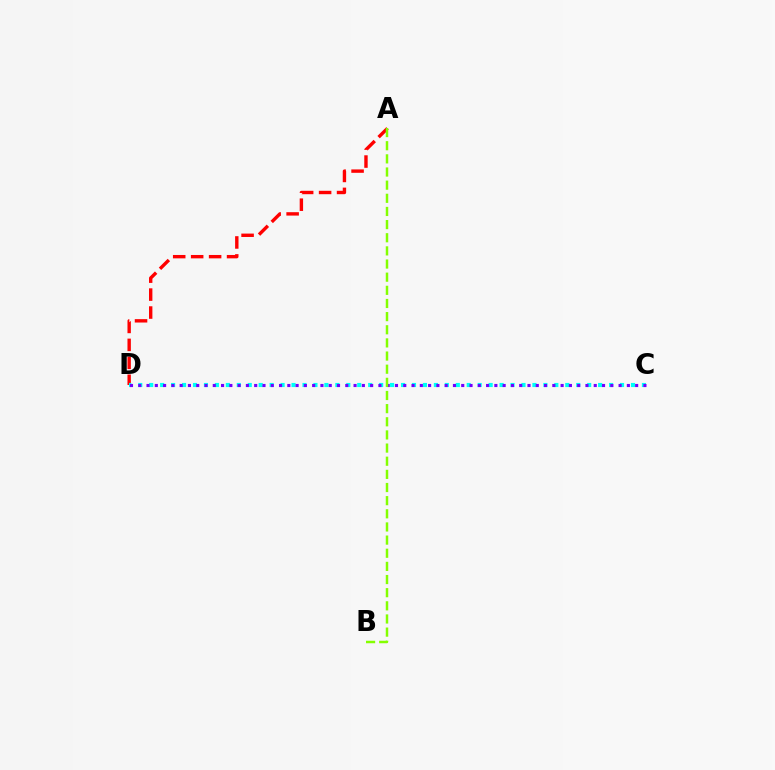{('A', 'D'): [{'color': '#ff0000', 'line_style': 'dashed', 'thickness': 2.44}], ('C', 'D'): [{'color': '#00fff6', 'line_style': 'dotted', 'thickness': 2.97}, {'color': '#7200ff', 'line_style': 'dotted', 'thickness': 2.25}], ('A', 'B'): [{'color': '#84ff00', 'line_style': 'dashed', 'thickness': 1.79}]}